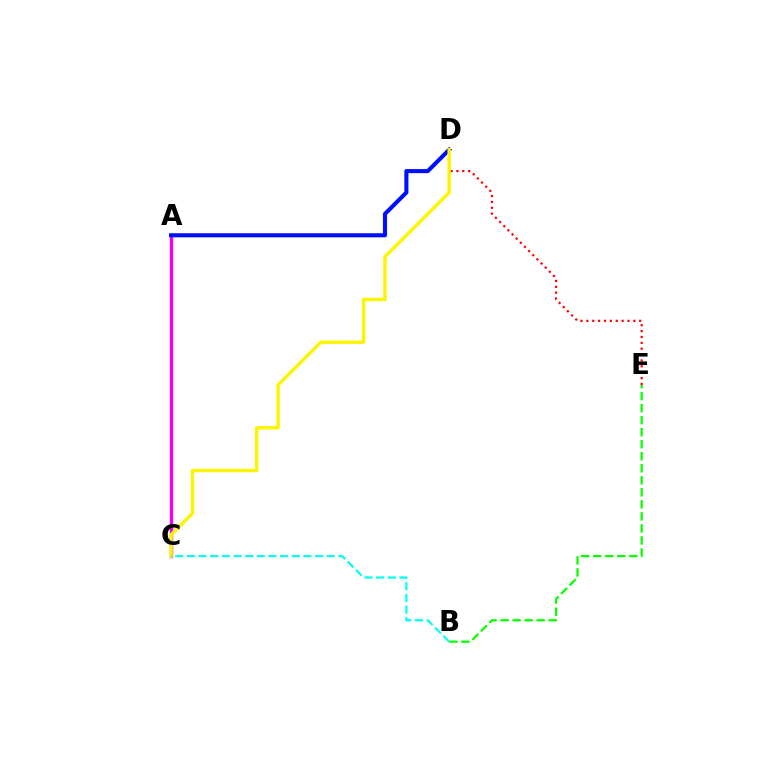{('A', 'C'): [{'color': '#ee00ff', 'line_style': 'solid', 'thickness': 2.42}], ('B', 'E'): [{'color': '#08ff00', 'line_style': 'dashed', 'thickness': 1.63}], ('D', 'E'): [{'color': '#ff0000', 'line_style': 'dotted', 'thickness': 1.59}], ('A', 'D'): [{'color': '#0010ff', 'line_style': 'solid', 'thickness': 2.95}], ('C', 'D'): [{'color': '#fcf500', 'line_style': 'solid', 'thickness': 2.45}], ('B', 'C'): [{'color': '#00fff6', 'line_style': 'dashed', 'thickness': 1.58}]}